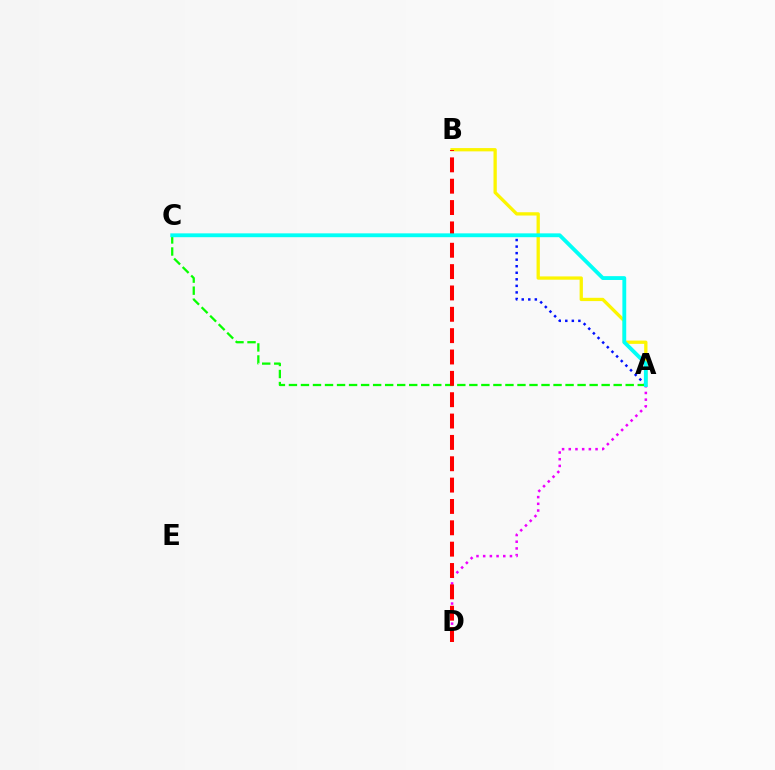{('A', 'C'): [{'color': '#0010ff', 'line_style': 'dotted', 'thickness': 1.78}, {'color': '#08ff00', 'line_style': 'dashed', 'thickness': 1.63}, {'color': '#00fff6', 'line_style': 'solid', 'thickness': 2.76}], ('A', 'B'): [{'color': '#fcf500', 'line_style': 'solid', 'thickness': 2.37}], ('A', 'D'): [{'color': '#ee00ff', 'line_style': 'dotted', 'thickness': 1.82}], ('B', 'D'): [{'color': '#ff0000', 'line_style': 'dashed', 'thickness': 2.9}]}